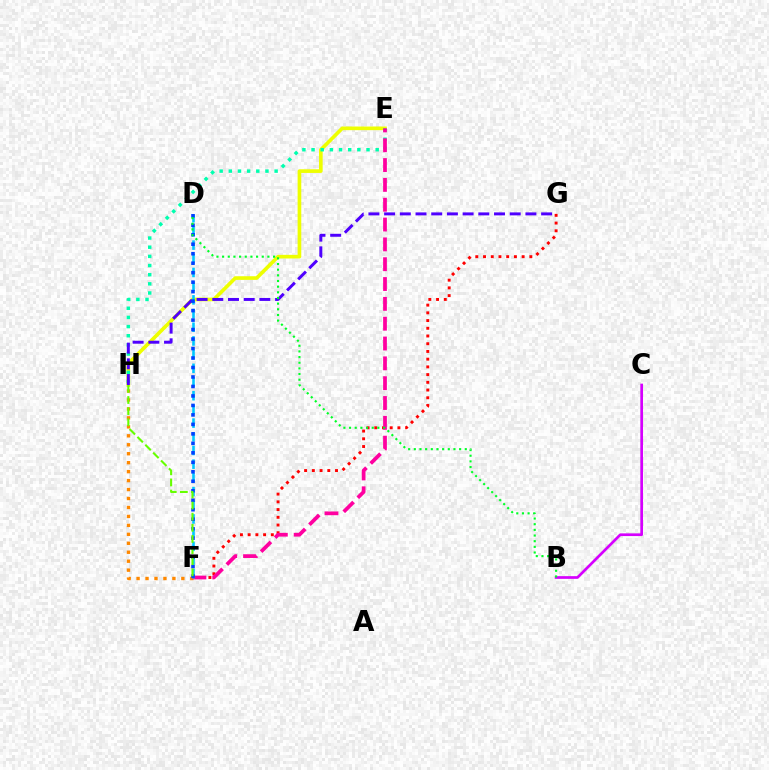{('E', 'H'): [{'color': '#eeff00', 'line_style': 'solid', 'thickness': 2.63}, {'color': '#00ffaf', 'line_style': 'dotted', 'thickness': 2.49}], ('F', 'G'): [{'color': '#ff0000', 'line_style': 'dotted', 'thickness': 2.1}], ('F', 'H'): [{'color': '#ff8800', 'line_style': 'dotted', 'thickness': 2.43}, {'color': '#66ff00', 'line_style': 'dashed', 'thickness': 1.51}], ('G', 'H'): [{'color': '#4f00ff', 'line_style': 'dashed', 'thickness': 2.13}], ('E', 'F'): [{'color': '#ff00a0', 'line_style': 'dashed', 'thickness': 2.69}], ('D', 'F'): [{'color': '#00c7ff', 'line_style': 'dashed', 'thickness': 1.86}, {'color': '#003fff', 'line_style': 'dotted', 'thickness': 2.58}], ('B', 'C'): [{'color': '#d600ff', 'line_style': 'solid', 'thickness': 1.94}], ('B', 'D'): [{'color': '#00ff27', 'line_style': 'dotted', 'thickness': 1.54}]}